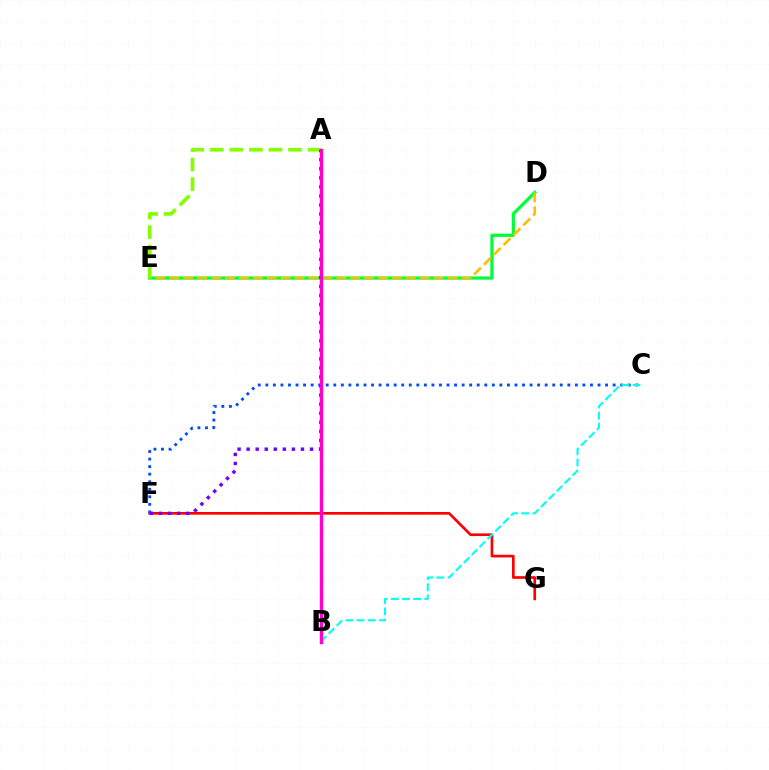{('D', 'E'): [{'color': '#00ff39', 'line_style': 'solid', 'thickness': 2.32}, {'color': '#ffbd00', 'line_style': 'dashed', 'thickness': 1.89}], ('F', 'G'): [{'color': '#ff0000', 'line_style': 'solid', 'thickness': 1.92}], ('C', 'F'): [{'color': '#004bff', 'line_style': 'dotted', 'thickness': 2.05}], ('A', 'E'): [{'color': '#84ff00', 'line_style': 'dashed', 'thickness': 2.66}], ('B', 'C'): [{'color': '#00fff6', 'line_style': 'dashed', 'thickness': 1.51}], ('A', 'F'): [{'color': '#7200ff', 'line_style': 'dotted', 'thickness': 2.46}], ('A', 'B'): [{'color': '#ff00cf', 'line_style': 'solid', 'thickness': 2.45}]}